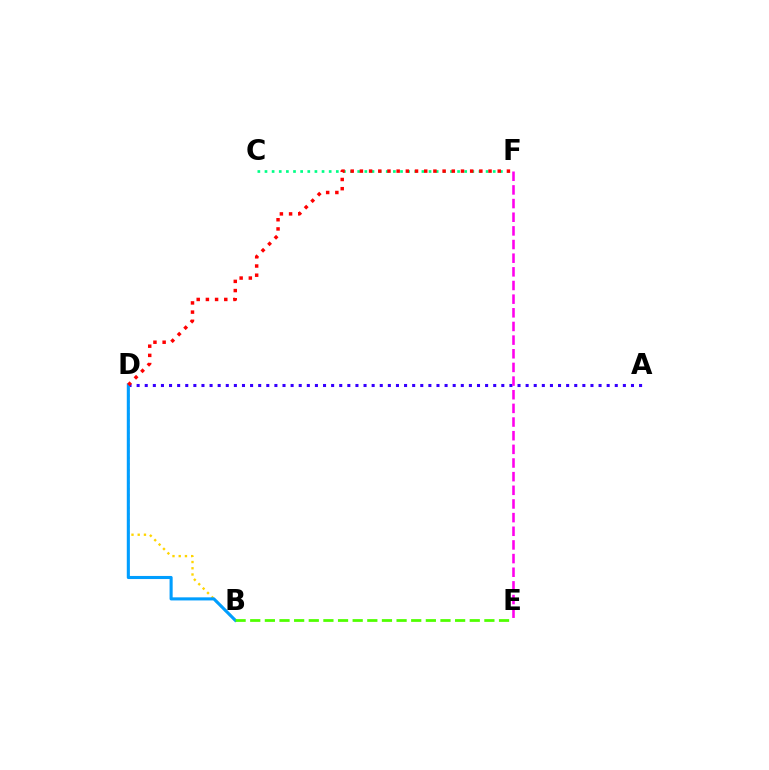{('A', 'D'): [{'color': '#3700ff', 'line_style': 'dotted', 'thickness': 2.2}], ('E', 'F'): [{'color': '#ff00ed', 'line_style': 'dashed', 'thickness': 1.85}], ('B', 'D'): [{'color': '#ffd500', 'line_style': 'dotted', 'thickness': 1.69}, {'color': '#009eff', 'line_style': 'solid', 'thickness': 2.23}], ('C', 'F'): [{'color': '#00ff86', 'line_style': 'dotted', 'thickness': 1.94}], ('B', 'E'): [{'color': '#4fff00', 'line_style': 'dashed', 'thickness': 1.99}], ('D', 'F'): [{'color': '#ff0000', 'line_style': 'dotted', 'thickness': 2.5}]}